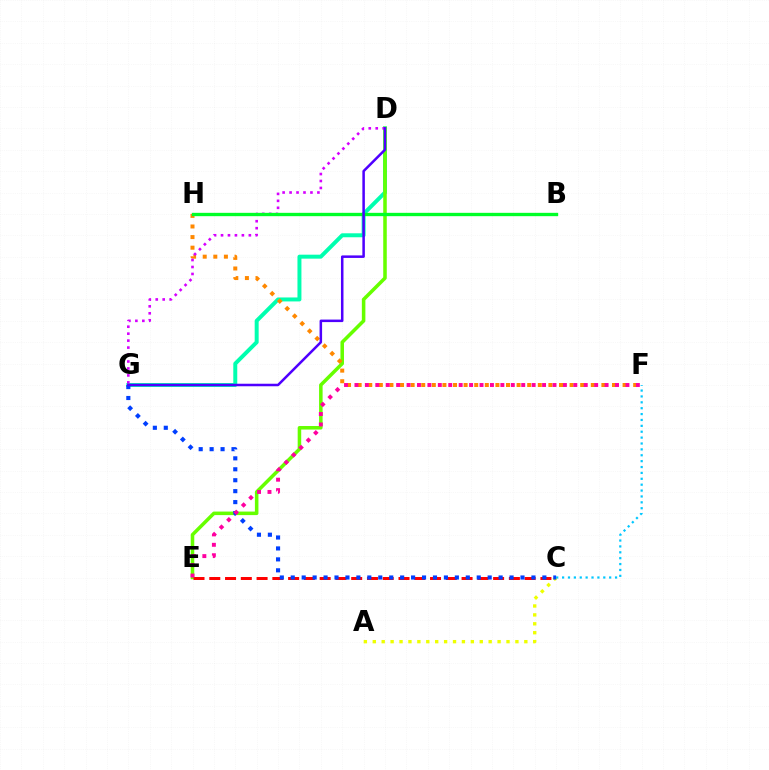{('D', 'G'): [{'color': '#00ffaf', 'line_style': 'solid', 'thickness': 2.86}, {'color': '#d600ff', 'line_style': 'dotted', 'thickness': 1.89}, {'color': '#4f00ff', 'line_style': 'solid', 'thickness': 1.81}], ('D', 'E'): [{'color': '#66ff00', 'line_style': 'solid', 'thickness': 2.55}], ('F', 'H'): [{'color': '#ff8800', 'line_style': 'dotted', 'thickness': 2.88}], ('C', 'E'): [{'color': '#ff0000', 'line_style': 'dashed', 'thickness': 2.14}], ('A', 'C'): [{'color': '#eeff00', 'line_style': 'dotted', 'thickness': 2.42}], ('C', 'F'): [{'color': '#00c7ff', 'line_style': 'dotted', 'thickness': 1.6}], ('C', 'G'): [{'color': '#003fff', 'line_style': 'dotted', 'thickness': 2.97}], ('B', 'H'): [{'color': '#00ff27', 'line_style': 'solid', 'thickness': 2.4}], ('E', 'F'): [{'color': '#ff00a0', 'line_style': 'dotted', 'thickness': 2.83}]}